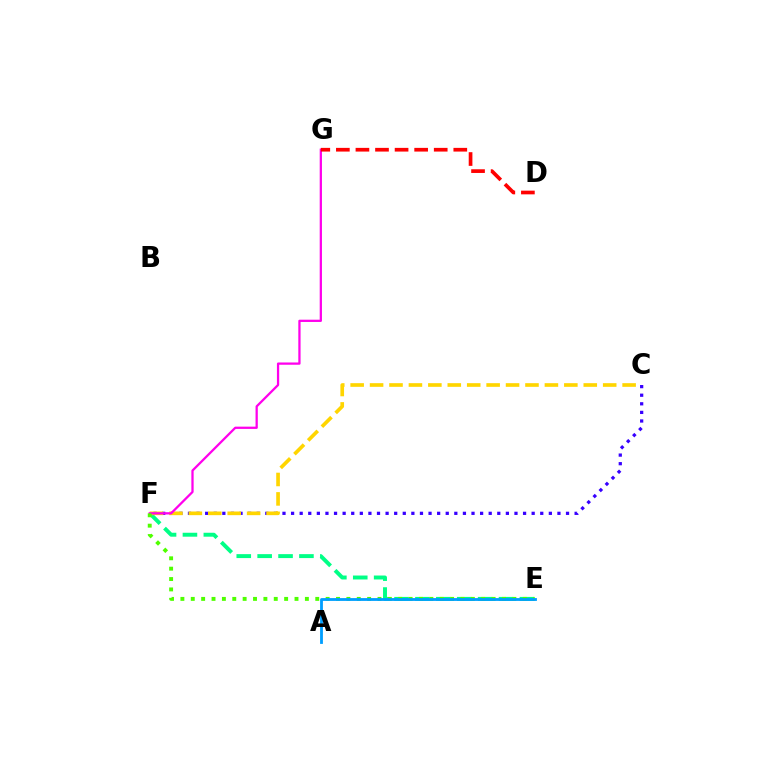{('C', 'F'): [{'color': '#3700ff', 'line_style': 'dotted', 'thickness': 2.33}, {'color': '#ffd500', 'line_style': 'dashed', 'thickness': 2.64}], ('E', 'F'): [{'color': '#00ff86', 'line_style': 'dashed', 'thickness': 2.84}, {'color': '#4fff00', 'line_style': 'dotted', 'thickness': 2.82}], ('F', 'G'): [{'color': '#ff00ed', 'line_style': 'solid', 'thickness': 1.63}], ('A', 'E'): [{'color': '#009eff', 'line_style': 'solid', 'thickness': 2.02}], ('D', 'G'): [{'color': '#ff0000', 'line_style': 'dashed', 'thickness': 2.66}]}